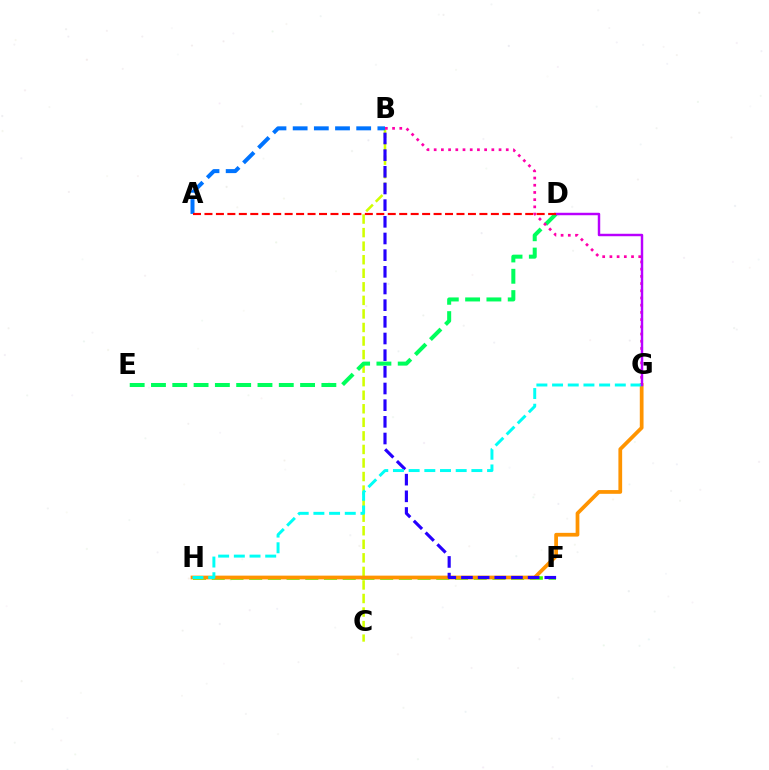{('F', 'H'): [{'color': '#3dff00', 'line_style': 'dashed', 'thickness': 2.54}], ('B', 'C'): [{'color': '#d1ff00', 'line_style': 'dashed', 'thickness': 1.84}], ('D', 'E'): [{'color': '#00ff5c', 'line_style': 'dashed', 'thickness': 2.89}], ('B', 'G'): [{'color': '#ff00ac', 'line_style': 'dotted', 'thickness': 1.96}], ('G', 'H'): [{'color': '#ff9400', 'line_style': 'solid', 'thickness': 2.7}, {'color': '#00fff6', 'line_style': 'dashed', 'thickness': 2.13}], ('B', 'F'): [{'color': '#2500ff', 'line_style': 'dashed', 'thickness': 2.26}], ('D', 'G'): [{'color': '#b900ff', 'line_style': 'solid', 'thickness': 1.77}], ('A', 'B'): [{'color': '#0074ff', 'line_style': 'dashed', 'thickness': 2.88}], ('A', 'D'): [{'color': '#ff0000', 'line_style': 'dashed', 'thickness': 1.56}]}